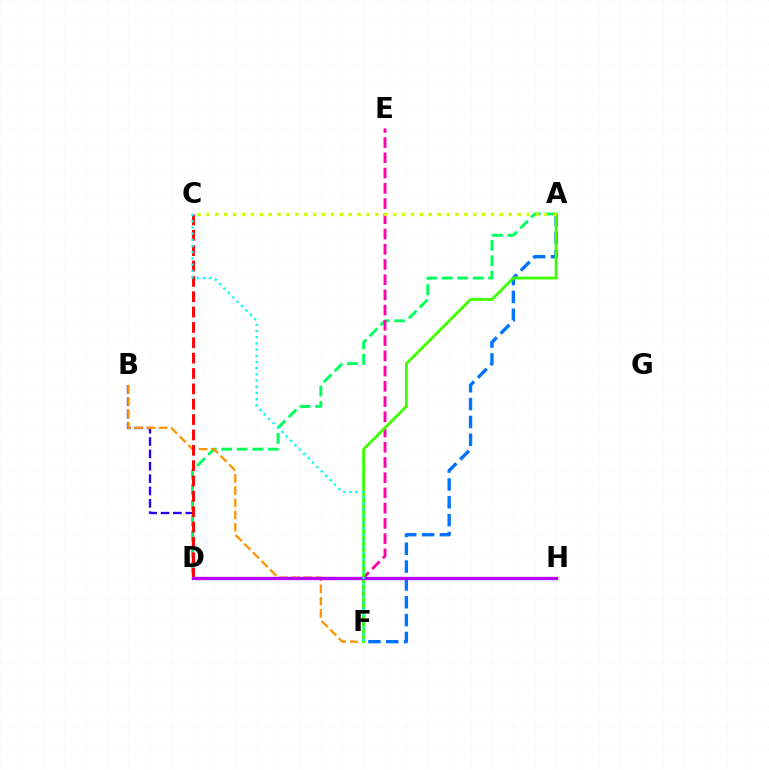{('A', 'F'): [{'color': '#0074ff', 'line_style': 'dashed', 'thickness': 2.42}, {'color': '#3dff00', 'line_style': 'solid', 'thickness': 2.03}], ('B', 'D'): [{'color': '#2500ff', 'line_style': 'dashed', 'thickness': 1.68}], ('A', 'D'): [{'color': '#00ff5c', 'line_style': 'dashed', 'thickness': 2.11}], ('E', 'F'): [{'color': '#ff00ac', 'line_style': 'dashed', 'thickness': 2.07}], ('B', 'F'): [{'color': '#ff9400', 'line_style': 'dashed', 'thickness': 1.66}], ('C', 'D'): [{'color': '#ff0000', 'line_style': 'dashed', 'thickness': 2.09}], ('A', 'C'): [{'color': '#d1ff00', 'line_style': 'dotted', 'thickness': 2.42}], ('D', 'H'): [{'color': '#b900ff', 'line_style': 'solid', 'thickness': 2.39}], ('C', 'F'): [{'color': '#00fff6', 'line_style': 'dotted', 'thickness': 1.68}]}